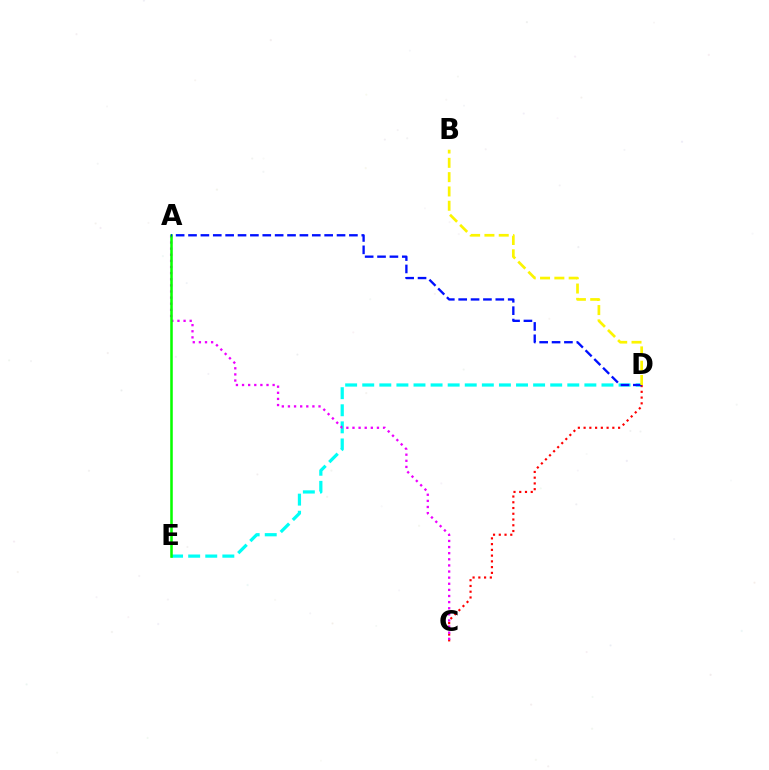{('D', 'E'): [{'color': '#00fff6', 'line_style': 'dashed', 'thickness': 2.32}], ('C', 'D'): [{'color': '#ff0000', 'line_style': 'dotted', 'thickness': 1.56}], ('A', 'C'): [{'color': '#ee00ff', 'line_style': 'dotted', 'thickness': 1.66}], ('A', 'E'): [{'color': '#08ff00', 'line_style': 'solid', 'thickness': 1.83}], ('A', 'D'): [{'color': '#0010ff', 'line_style': 'dashed', 'thickness': 1.68}], ('B', 'D'): [{'color': '#fcf500', 'line_style': 'dashed', 'thickness': 1.94}]}